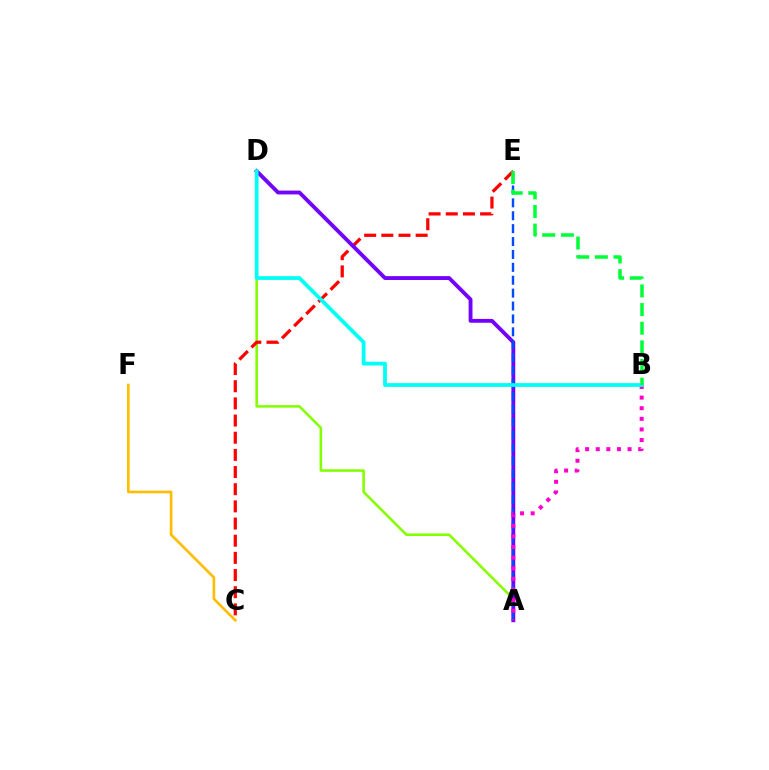{('C', 'F'): [{'color': '#ffbd00', 'line_style': 'solid', 'thickness': 1.91}], ('A', 'D'): [{'color': '#84ff00', 'line_style': 'solid', 'thickness': 1.85}, {'color': '#7200ff', 'line_style': 'solid', 'thickness': 2.77}], ('C', 'E'): [{'color': '#ff0000', 'line_style': 'dashed', 'thickness': 2.33}], ('A', 'E'): [{'color': '#004bff', 'line_style': 'dashed', 'thickness': 1.75}], ('A', 'B'): [{'color': '#ff00cf', 'line_style': 'dotted', 'thickness': 2.88}], ('B', 'D'): [{'color': '#00fff6', 'line_style': 'solid', 'thickness': 2.71}], ('B', 'E'): [{'color': '#00ff39', 'line_style': 'dashed', 'thickness': 2.53}]}